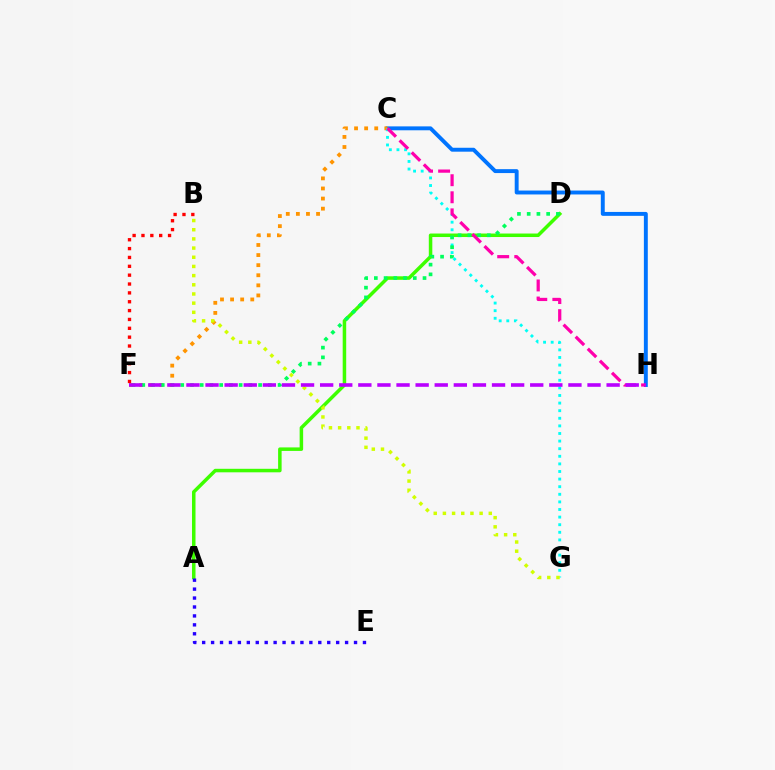{('C', 'H'): [{'color': '#0074ff', 'line_style': 'solid', 'thickness': 2.82}, {'color': '#ff00ac', 'line_style': 'dashed', 'thickness': 2.32}], ('A', 'D'): [{'color': '#3dff00', 'line_style': 'solid', 'thickness': 2.53}], ('A', 'E'): [{'color': '#2500ff', 'line_style': 'dotted', 'thickness': 2.43}], ('B', 'F'): [{'color': '#ff0000', 'line_style': 'dotted', 'thickness': 2.41}], ('C', 'F'): [{'color': '#ff9400', 'line_style': 'dotted', 'thickness': 2.74}], ('C', 'G'): [{'color': '#00fff6', 'line_style': 'dotted', 'thickness': 2.07}], ('D', 'F'): [{'color': '#00ff5c', 'line_style': 'dotted', 'thickness': 2.65}], ('B', 'G'): [{'color': '#d1ff00', 'line_style': 'dotted', 'thickness': 2.49}], ('F', 'H'): [{'color': '#b900ff', 'line_style': 'dashed', 'thickness': 2.59}]}